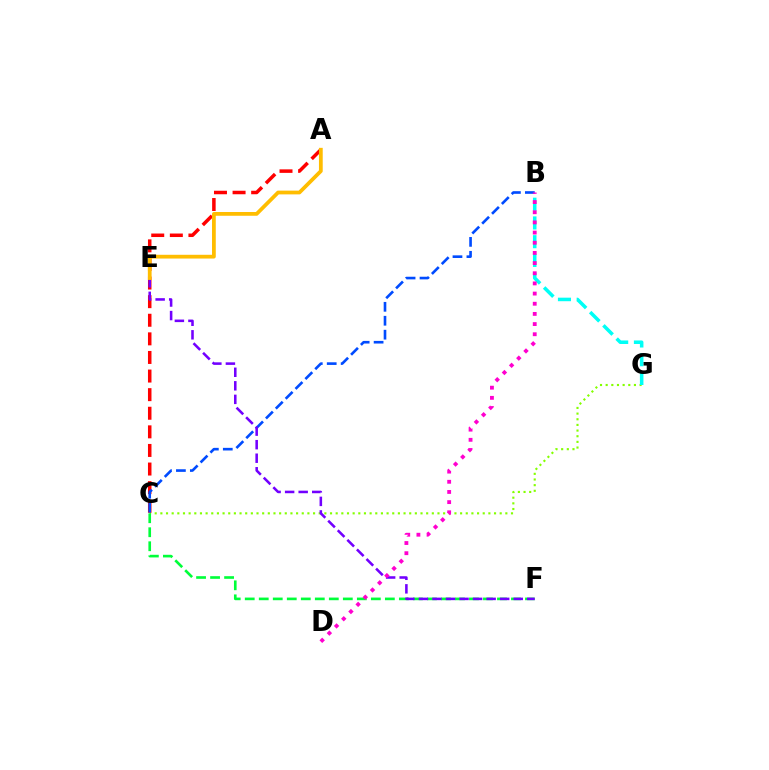{('C', 'G'): [{'color': '#84ff00', 'line_style': 'dotted', 'thickness': 1.54}], ('C', 'F'): [{'color': '#00ff39', 'line_style': 'dashed', 'thickness': 1.9}], ('A', 'C'): [{'color': '#ff0000', 'line_style': 'dashed', 'thickness': 2.53}], ('B', 'G'): [{'color': '#00fff6', 'line_style': 'dashed', 'thickness': 2.55}], ('B', 'C'): [{'color': '#004bff', 'line_style': 'dashed', 'thickness': 1.89}], ('E', 'F'): [{'color': '#7200ff', 'line_style': 'dashed', 'thickness': 1.84}], ('B', 'D'): [{'color': '#ff00cf', 'line_style': 'dotted', 'thickness': 2.76}], ('A', 'E'): [{'color': '#ffbd00', 'line_style': 'solid', 'thickness': 2.71}]}